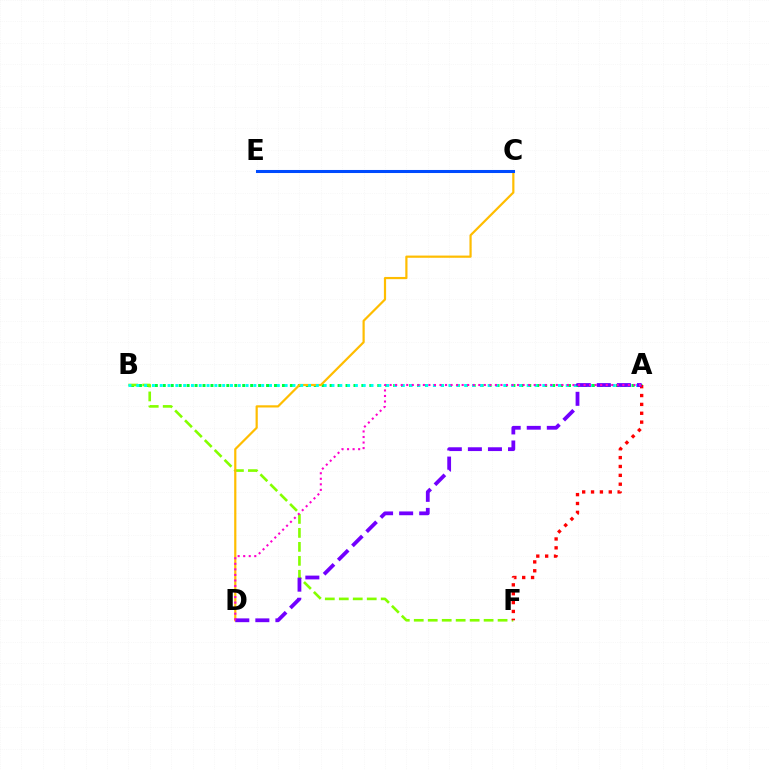{('A', 'B'): [{'color': '#00ff39', 'line_style': 'dotted', 'thickness': 2.16}, {'color': '#00fff6', 'line_style': 'dotted', 'thickness': 2.12}], ('B', 'F'): [{'color': '#84ff00', 'line_style': 'dashed', 'thickness': 1.9}], ('C', 'D'): [{'color': '#ffbd00', 'line_style': 'solid', 'thickness': 1.59}], ('A', 'F'): [{'color': '#ff0000', 'line_style': 'dotted', 'thickness': 2.41}], ('A', 'D'): [{'color': '#7200ff', 'line_style': 'dashed', 'thickness': 2.73}, {'color': '#ff00cf', 'line_style': 'dotted', 'thickness': 1.51}], ('C', 'E'): [{'color': '#004bff', 'line_style': 'solid', 'thickness': 2.2}]}